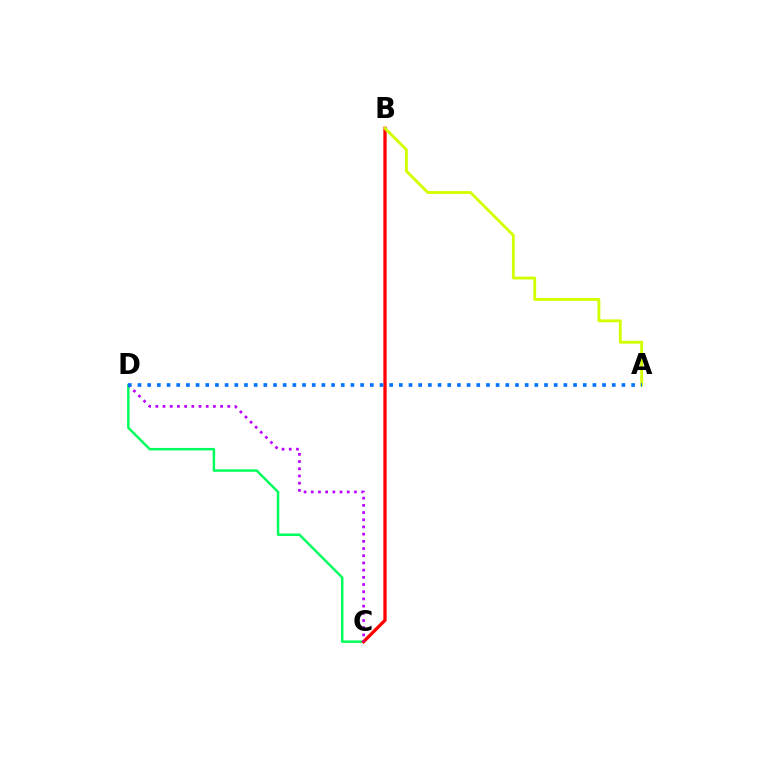{('C', 'D'): [{'color': '#00ff5c', 'line_style': 'solid', 'thickness': 1.78}, {'color': '#b900ff', 'line_style': 'dotted', 'thickness': 1.96}], ('B', 'C'): [{'color': '#ff0000', 'line_style': 'solid', 'thickness': 2.37}], ('A', 'B'): [{'color': '#d1ff00', 'line_style': 'solid', 'thickness': 2.07}], ('A', 'D'): [{'color': '#0074ff', 'line_style': 'dotted', 'thickness': 2.63}]}